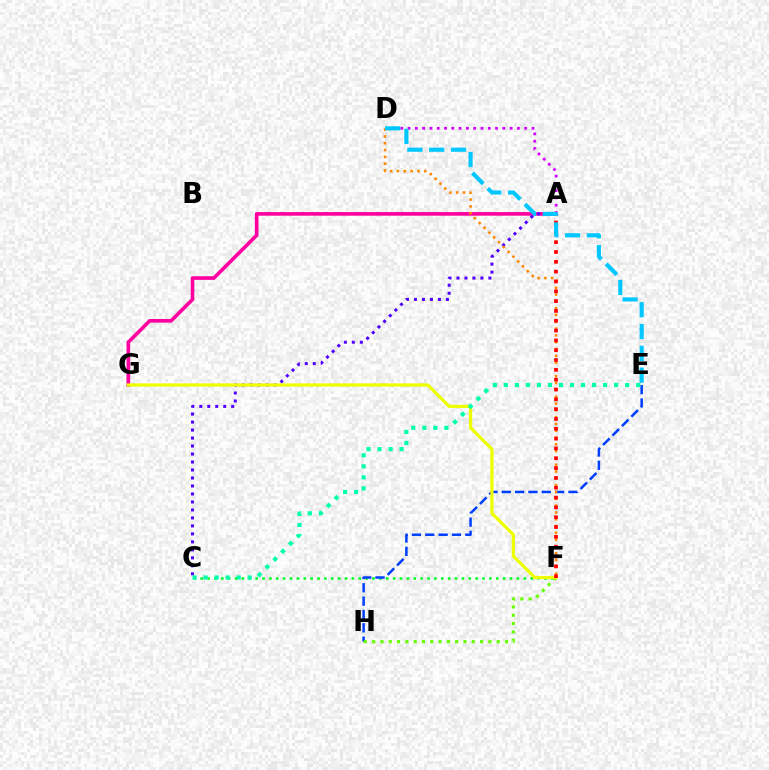{('A', 'G'): [{'color': '#ff00a0', 'line_style': 'solid', 'thickness': 2.61}], ('A', 'C'): [{'color': '#4f00ff', 'line_style': 'dotted', 'thickness': 2.17}], ('C', 'F'): [{'color': '#00ff27', 'line_style': 'dotted', 'thickness': 1.87}], ('E', 'H'): [{'color': '#003fff', 'line_style': 'dashed', 'thickness': 1.81}], ('F', 'H'): [{'color': '#66ff00', 'line_style': 'dotted', 'thickness': 2.26}], ('F', 'G'): [{'color': '#eeff00', 'line_style': 'solid', 'thickness': 2.32}], ('A', 'D'): [{'color': '#d600ff', 'line_style': 'dotted', 'thickness': 1.98}], ('D', 'F'): [{'color': '#ff8800', 'line_style': 'dotted', 'thickness': 1.85}], ('A', 'F'): [{'color': '#ff0000', 'line_style': 'dotted', 'thickness': 2.67}], ('C', 'E'): [{'color': '#00ffaf', 'line_style': 'dotted', 'thickness': 3.0}], ('D', 'E'): [{'color': '#00c7ff', 'line_style': 'dashed', 'thickness': 2.96}]}